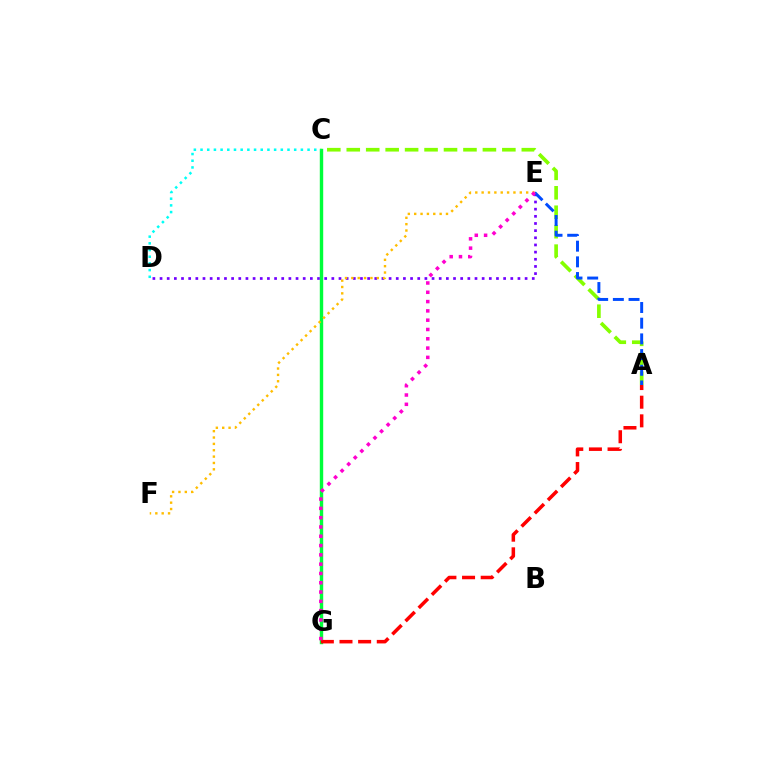{('D', 'E'): [{'color': '#7200ff', 'line_style': 'dotted', 'thickness': 1.94}], ('A', 'C'): [{'color': '#84ff00', 'line_style': 'dashed', 'thickness': 2.64}], ('A', 'E'): [{'color': '#004bff', 'line_style': 'dashed', 'thickness': 2.13}], ('C', 'G'): [{'color': '#00ff39', 'line_style': 'solid', 'thickness': 2.45}], ('A', 'G'): [{'color': '#ff0000', 'line_style': 'dashed', 'thickness': 2.53}], ('C', 'D'): [{'color': '#00fff6', 'line_style': 'dotted', 'thickness': 1.82}], ('E', 'F'): [{'color': '#ffbd00', 'line_style': 'dotted', 'thickness': 1.73}], ('E', 'G'): [{'color': '#ff00cf', 'line_style': 'dotted', 'thickness': 2.53}]}